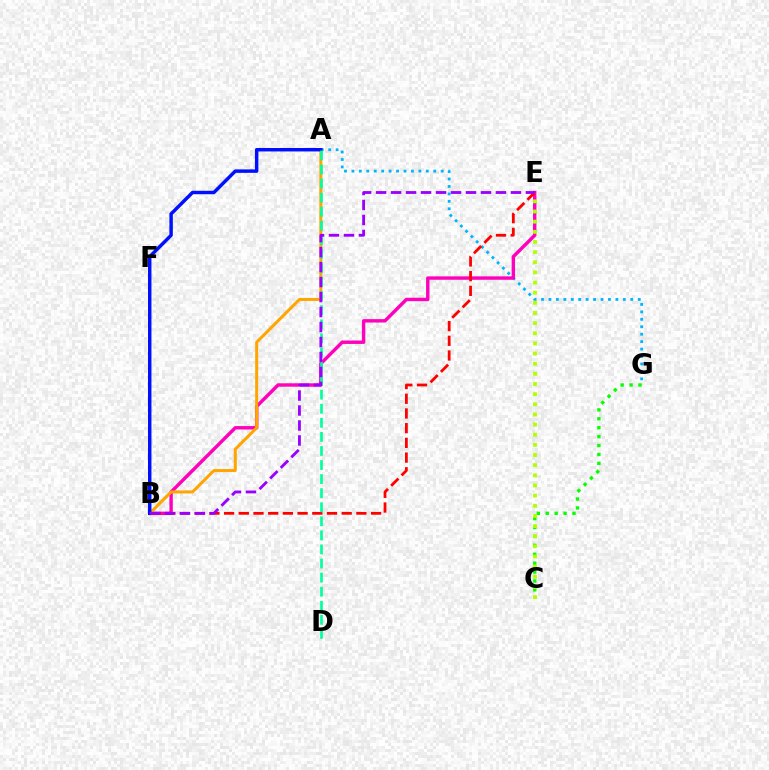{('A', 'G'): [{'color': '#00b5ff', 'line_style': 'dotted', 'thickness': 2.02}], ('B', 'E'): [{'color': '#ff00bd', 'line_style': 'solid', 'thickness': 2.46}, {'color': '#ff0000', 'line_style': 'dashed', 'thickness': 2.0}, {'color': '#9b00ff', 'line_style': 'dashed', 'thickness': 2.04}], ('A', 'B'): [{'color': '#ffa500', 'line_style': 'solid', 'thickness': 2.17}, {'color': '#0010ff', 'line_style': 'solid', 'thickness': 2.49}], ('C', 'G'): [{'color': '#08ff00', 'line_style': 'dotted', 'thickness': 2.42}], ('C', 'E'): [{'color': '#b3ff00', 'line_style': 'dotted', 'thickness': 2.76}], ('A', 'D'): [{'color': '#00ff9d', 'line_style': 'dashed', 'thickness': 1.91}]}